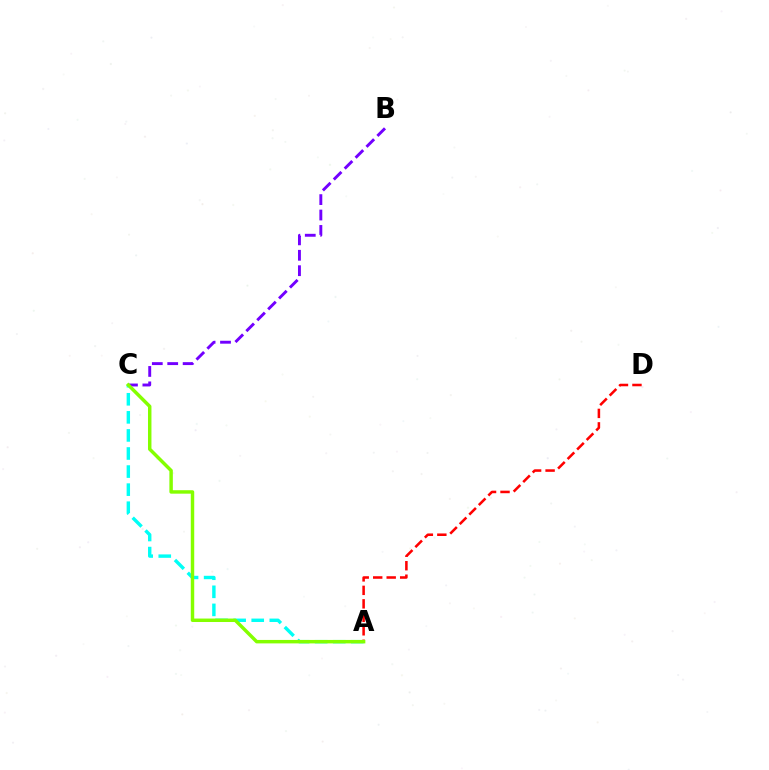{('B', 'C'): [{'color': '#7200ff', 'line_style': 'dashed', 'thickness': 2.09}], ('A', 'C'): [{'color': '#00fff6', 'line_style': 'dashed', 'thickness': 2.46}, {'color': '#84ff00', 'line_style': 'solid', 'thickness': 2.49}], ('A', 'D'): [{'color': '#ff0000', 'line_style': 'dashed', 'thickness': 1.83}]}